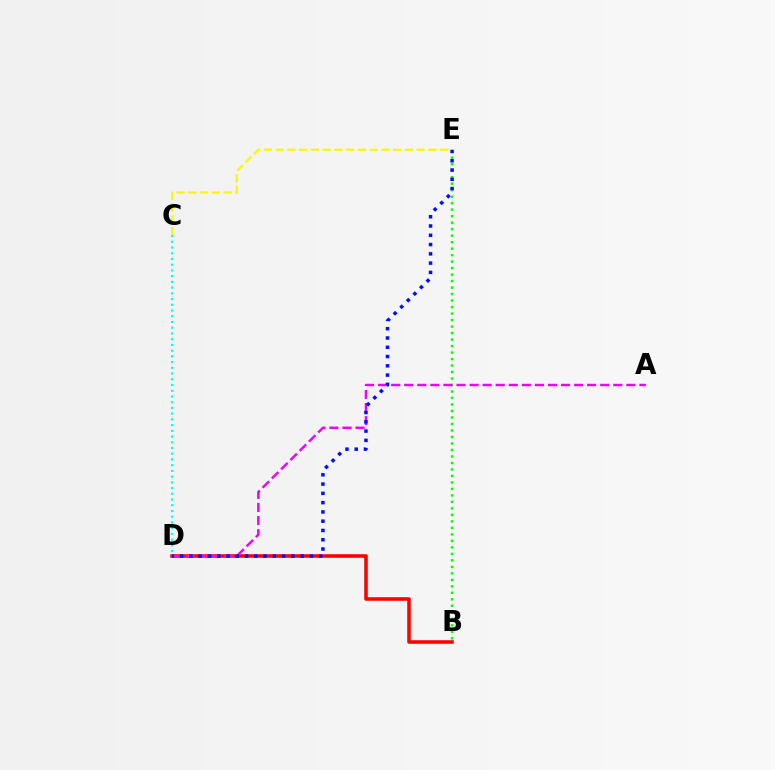{('B', 'D'): [{'color': '#ff0000', 'line_style': 'solid', 'thickness': 2.56}], ('B', 'E'): [{'color': '#08ff00', 'line_style': 'dotted', 'thickness': 1.76}], ('A', 'D'): [{'color': '#ee00ff', 'line_style': 'dashed', 'thickness': 1.78}], ('C', 'D'): [{'color': '#00fff6', 'line_style': 'dotted', 'thickness': 1.56}], ('C', 'E'): [{'color': '#fcf500', 'line_style': 'dashed', 'thickness': 1.6}], ('D', 'E'): [{'color': '#0010ff', 'line_style': 'dotted', 'thickness': 2.52}]}